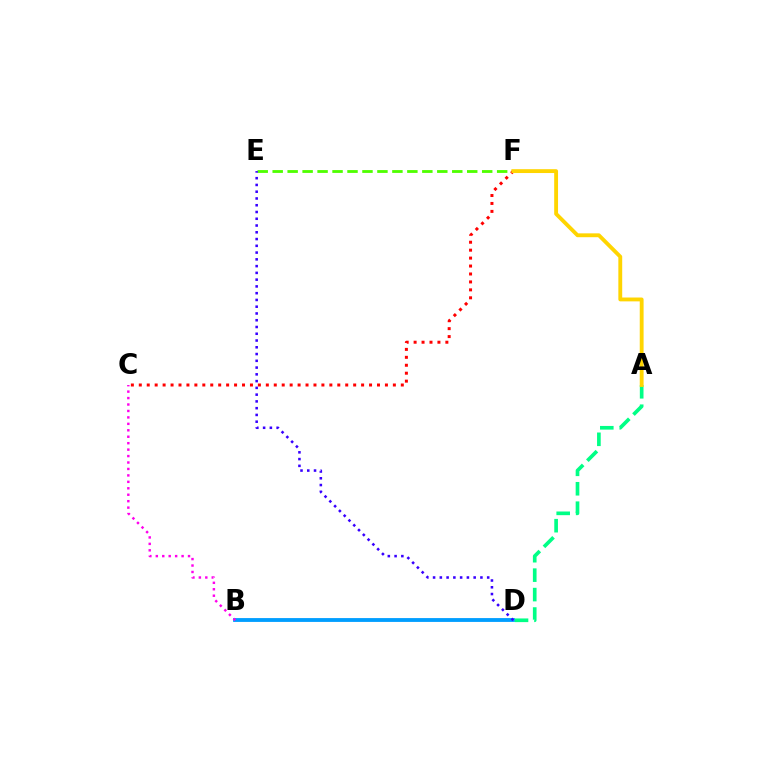{('E', 'F'): [{'color': '#4fff00', 'line_style': 'dashed', 'thickness': 2.03}], ('B', 'D'): [{'color': '#009eff', 'line_style': 'solid', 'thickness': 2.76}], ('A', 'D'): [{'color': '#00ff86', 'line_style': 'dashed', 'thickness': 2.64}], ('D', 'E'): [{'color': '#3700ff', 'line_style': 'dotted', 'thickness': 1.84}], ('C', 'F'): [{'color': '#ff0000', 'line_style': 'dotted', 'thickness': 2.16}], ('A', 'F'): [{'color': '#ffd500', 'line_style': 'solid', 'thickness': 2.77}], ('B', 'C'): [{'color': '#ff00ed', 'line_style': 'dotted', 'thickness': 1.75}]}